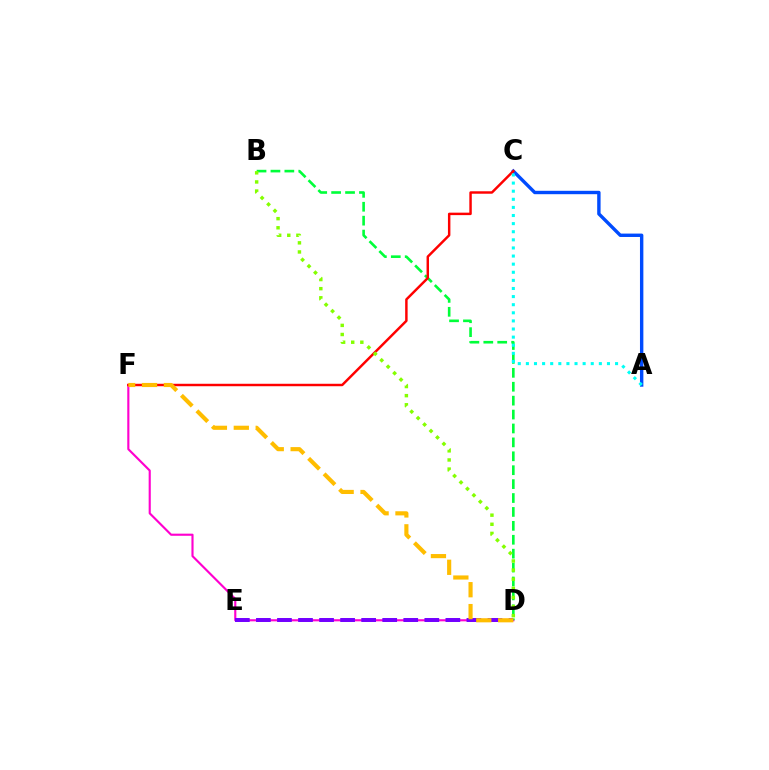{('D', 'F'): [{'color': '#ff00cf', 'line_style': 'solid', 'thickness': 1.54}, {'color': '#ffbd00', 'line_style': 'dashed', 'thickness': 2.98}], ('A', 'C'): [{'color': '#004bff', 'line_style': 'solid', 'thickness': 2.44}, {'color': '#00fff6', 'line_style': 'dotted', 'thickness': 2.2}], ('B', 'D'): [{'color': '#00ff39', 'line_style': 'dashed', 'thickness': 1.89}, {'color': '#84ff00', 'line_style': 'dotted', 'thickness': 2.48}], ('C', 'F'): [{'color': '#ff0000', 'line_style': 'solid', 'thickness': 1.77}], ('D', 'E'): [{'color': '#7200ff', 'line_style': 'dashed', 'thickness': 2.86}]}